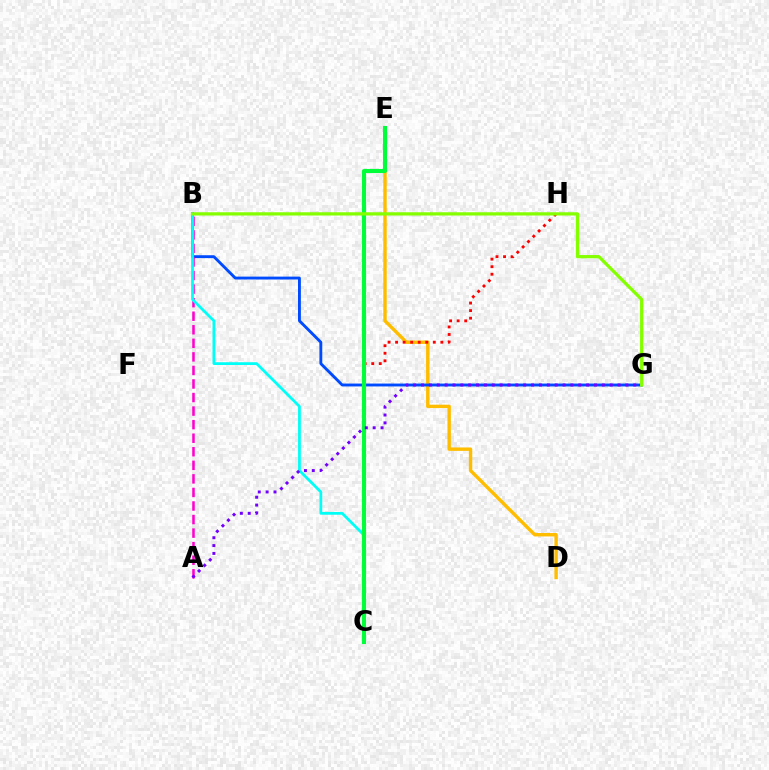{('D', 'E'): [{'color': '#ffbd00', 'line_style': 'solid', 'thickness': 2.45}], ('B', 'G'): [{'color': '#004bff', 'line_style': 'solid', 'thickness': 2.07}, {'color': '#84ff00', 'line_style': 'solid', 'thickness': 2.34}], ('A', 'B'): [{'color': '#ff00cf', 'line_style': 'dashed', 'thickness': 1.84}], ('B', 'C'): [{'color': '#00fff6', 'line_style': 'solid', 'thickness': 2.0}], ('C', 'H'): [{'color': '#ff0000', 'line_style': 'dotted', 'thickness': 2.05}], ('C', 'E'): [{'color': '#00ff39', 'line_style': 'solid', 'thickness': 2.94}], ('A', 'G'): [{'color': '#7200ff', 'line_style': 'dotted', 'thickness': 2.14}]}